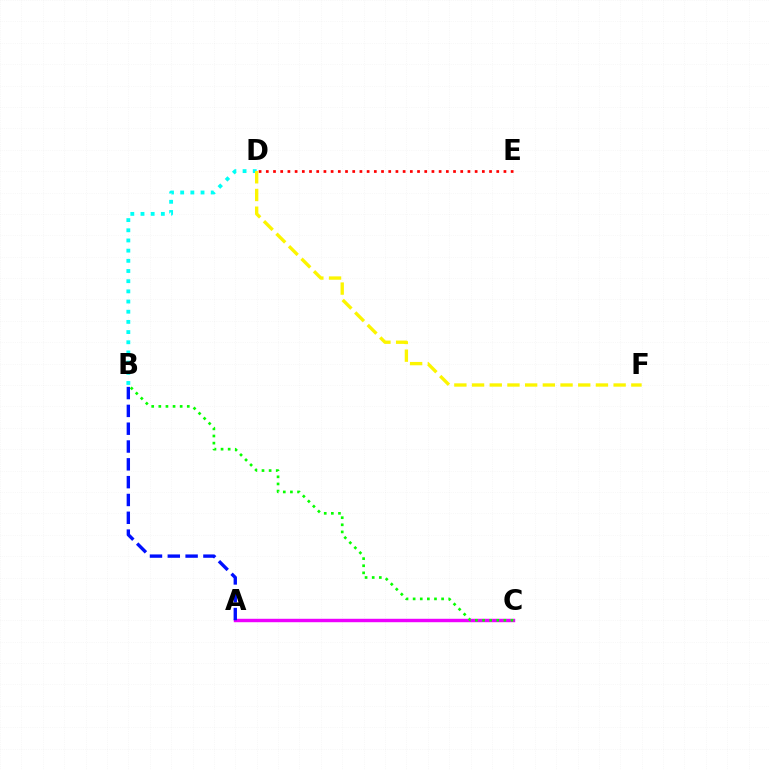{('A', 'C'): [{'color': '#ee00ff', 'line_style': 'solid', 'thickness': 2.47}], ('B', 'C'): [{'color': '#08ff00', 'line_style': 'dotted', 'thickness': 1.93}], ('B', 'D'): [{'color': '#00fff6', 'line_style': 'dotted', 'thickness': 2.77}], ('D', 'E'): [{'color': '#ff0000', 'line_style': 'dotted', 'thickness': 1.96}], ('A', 'B'): [{'color': '#0010ff', 'line_style': 'dashed', 'thickness': 2.42}], ('D', 'F'): [{'color': '#fcf500', 'line_style': 'dashed', 'thickness': 2.4}]}